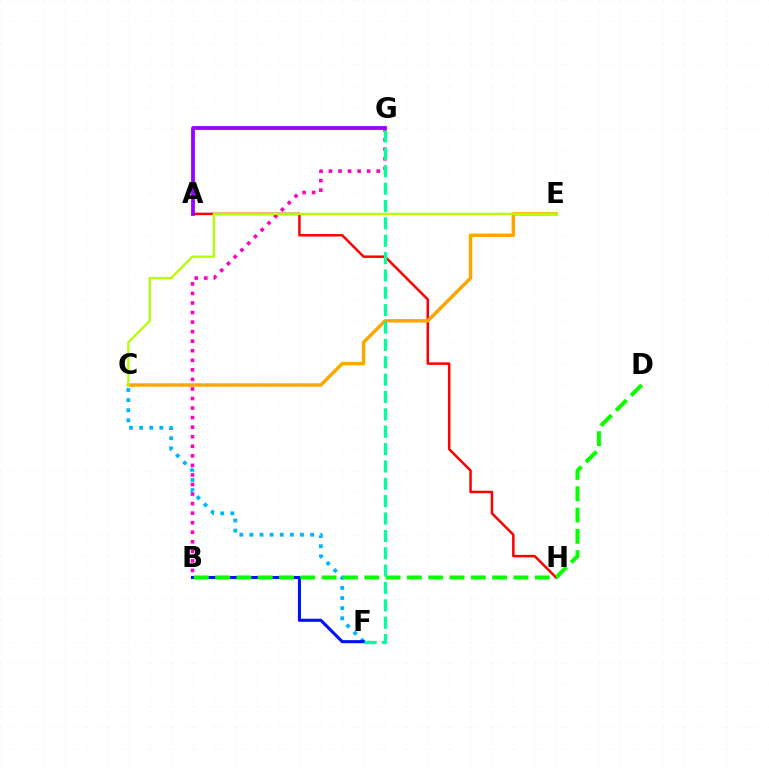{('B', 'G'): [{'color': '#ff00bd', 'line_style': 'dotted', 'thickness': 2.6}], ('A', 'H'): [{'color': '#ff0000', 'line_style': 'solid', 'thickness': 1.8}], ('C', 'F'): [{'color': '#00b5ff', 'line_style': 'dotted', 'thickness': 2.75}], ('C', 'E'): [{'color': '#ffa500', 'line_style': 'solid', 'thickness': 2.46}, {'color': '#b3ff00', 'line_style': 'solid', 'thickness': 1.62}], ('A', 'G'): [{'color': '#9b00ff', 'line_style': 'solid', 'thickness': 2.74}], ('B', 'F'): [{'color': '#0010ff', 'line_style': 'solid', 'thickness': 2.21}], ('B', 'D'): [{'color': '#08ff00', 'line_style': 'dashed', 'thickness': 2.89}], ('F', 'G'): [{'color': '#00ff9d', 'line_style': 'dashed', 'thickness': 2.36}]}